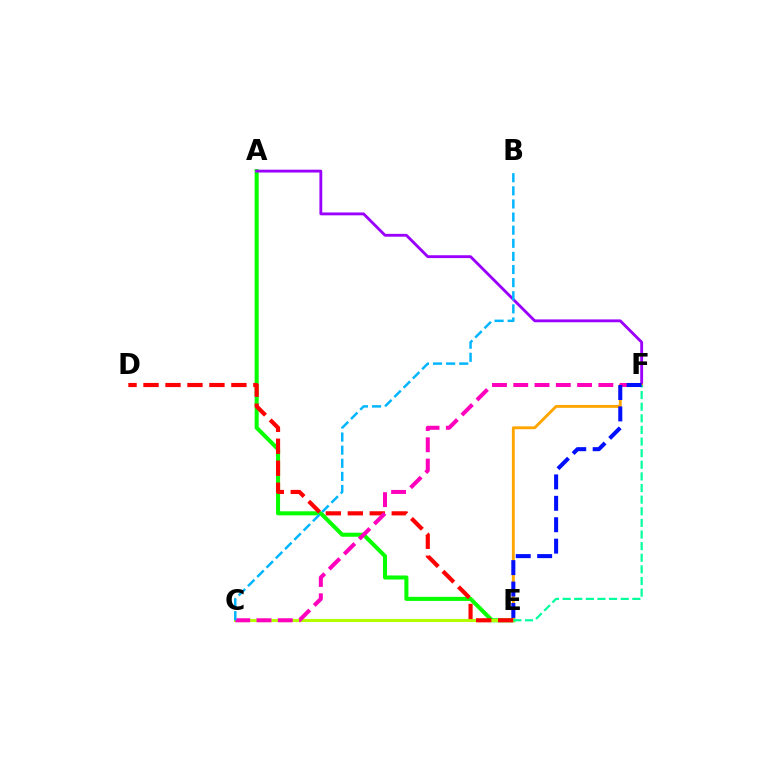{('A', 'E'): [{'color': '#08ff00', 'line_style': 'solid', 'thickness': 2.92}], ('A', 'F'): [{'color': '#9b00ff', 'line_style': 'solid', 'thickness': 2.05}], ('E', 'F'): [{'color': '#ffa500', 'line_style': 'solid', 'thickness': 2.08}, {'color': '#00ff9d', 'line_style': 'dashed', 'thickness': 1.58}, {'color': '#0010ff', 'line_style': 'dashed', 'thickness': 2.91}], ('C', 'E'): [{'color': '#b3ff00', 'line_style': 'solid', 'thickness': 2.21}], ('D', 'E'): [{'color': '#ff0000', 'line_style': 'dashed', 'thickness': 2.98}], ('C', 'F'): [{'color': '#ff00bd', 'line_style': 'dashed', 'thickness': 2.89}], ('B', 'C'): [{'color': '#00b5ff', 'line_style': 'dashed', 'thickness': 1.78}]}